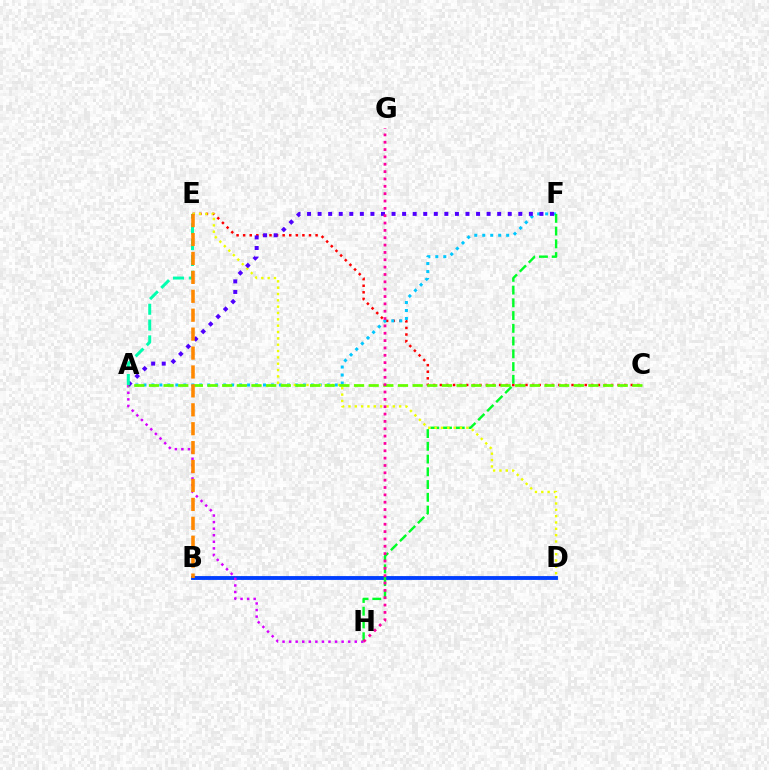{('C', 'E'): [{'color': '#ff0000', 'line_style': 'dotted', 'thickness': 1.79}], ('A', 'F'): [{'color': '#00c7ff', 'line_style': 'dotted', 'thickness': 2.17}, {'color': '#4f00ff', 'line_style': 'dotted', 'thickness': 2.87}], ('B', 'D'): [{'color': '#003fff', 'line_style': 'solid', 'thickness': 2.78}], ('A', 'H'): [{'color': '#d600ff', 'line_style': 'dotted', 'thickness': 1.78}], ('F', 'H'): [{'color': '#00ff27', 'line_style': 'dashed', 'thickness': 1.73}], ('D', 'E'): [{'color': '#eeff00', 'line_style': 'dotted', 'thickness': 1.72}], ('A', 'C'): [{'color': '#66ff00', 'line_style': 'dashed', 'thickness': 1.99}], ('G', 'H'): [{'color': '#ff00a0', 'line_style': 'dotted', 'thickness': 2.0}], ('A', 'E'): [{'color': '#00ffaf', 'line_style': 'dashed', 'thickness': 2.15}], ('B', 'E'): [{'color': '#ff8800', 'line_style': 'dashed', 'thickness': 2.57}]}